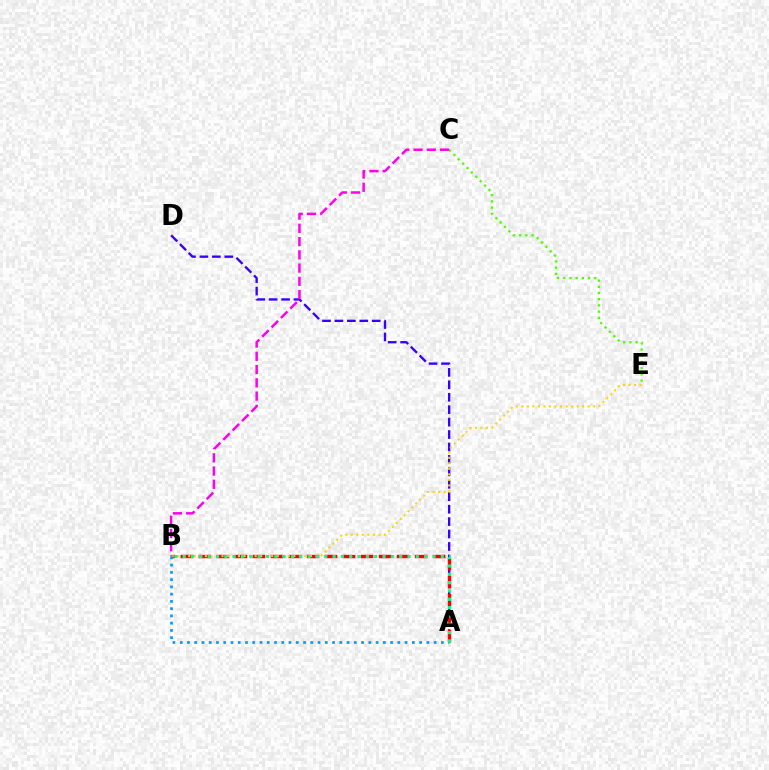{('C', 'E'): [{'color': '#4fff00', 'line_style': 'dotted', 'thickness': 1.68}], ('A', 'D'): [{'color': '#3700ff', 'line_style': 'dashed', 'thickness': 1.69}], ('A', 'B'): [{'color': '#ff0000', 'line_style': 'dashed', 'thickness': 2.45}, {'color': '#009eff', 'line_style': 'dotted', 'thickness': 1.97}, {'color': '#00ff86', 'line_style': 'dotted', 'thickness': 2.26}], ('B', 'E'): [{'color': '#ffd500', 'line_style': 'dotted', 'thickness': 1.5}], ('B', 'C'): [{'color': '#ff00ed', 'line_style': 'dashed', 'thickness': 1.8}]}